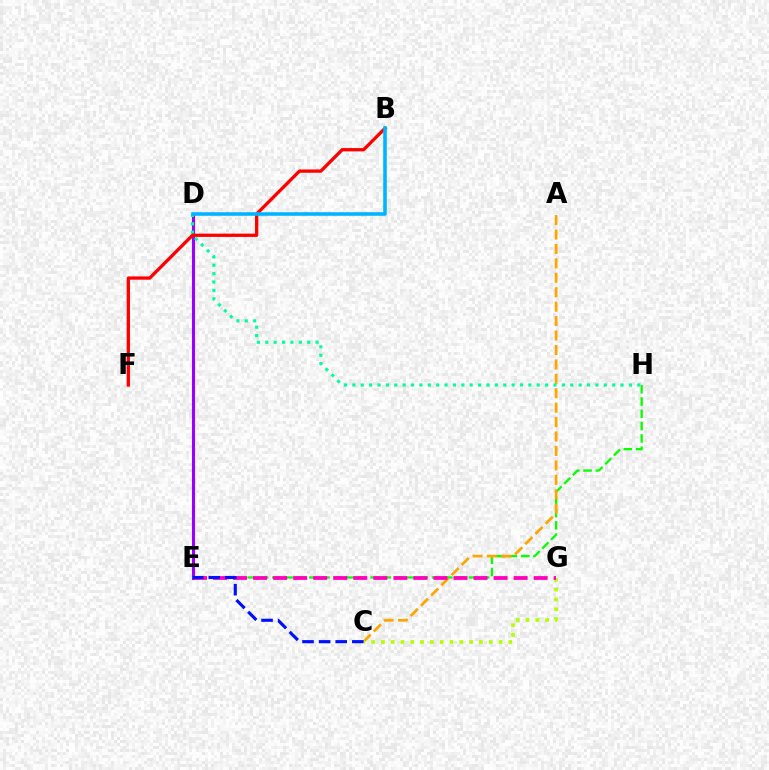{('D', 'E'): [{'color': '#9b00ff', 'line_style': 'solid', 'thickness': 2.23}], ('E', 'H'): [{'color': '#08ff00', 'line_style': 'dashed', 'thickness': 1.67}], ('A', 'C'): [{'color': '#ffa500', 'line_style': 'dashed', 'thickness': 1.96}], ('C', 'G'): [{'color': '#b3ff00', 'line_style': 'dotted', 'thickness': 2.66}], ('E', 'G'): [{'color': '#ff00bd', 'line_style': 'dashed', 'thickness': 2.72}], ('D', 'H'): [{'color': '#00ff9d', 'line_style': 'dotted', 'thickness': 2.28}], ('B', 'F'): [{'color': '#ff0000', 'line_style': 'solid', 'thickness': 2.37}], ('C', 'E'): [{'color': '#0010ff', 'line_style': 'dashed', 'thickness': 2.26}], ('B', 'D'): [{'color': '#00b5ff', 'line_style': 'solid', 'thickness': 2.56}]}